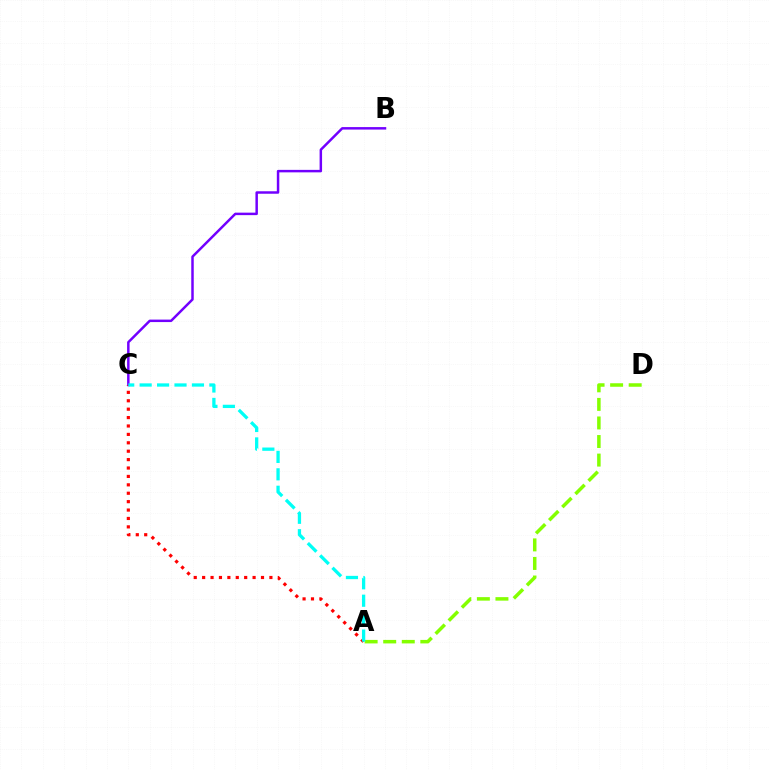{('B', 'C'): [{'color': '#7200ff', 'line_style': 'solid', 'thickness': 1.79}], ('A', 'C'): [{'color': '#ff0000', 'line_style': 'dotted', 'thickness': 2.28}, {'color': '#00fff6', 'line_style': 'dashed', 'thickness': 2.37}], ('A', 'D'): [{'color': '#84ff00', 'line_style': 'dashed', 'thickness': 2.52}]}